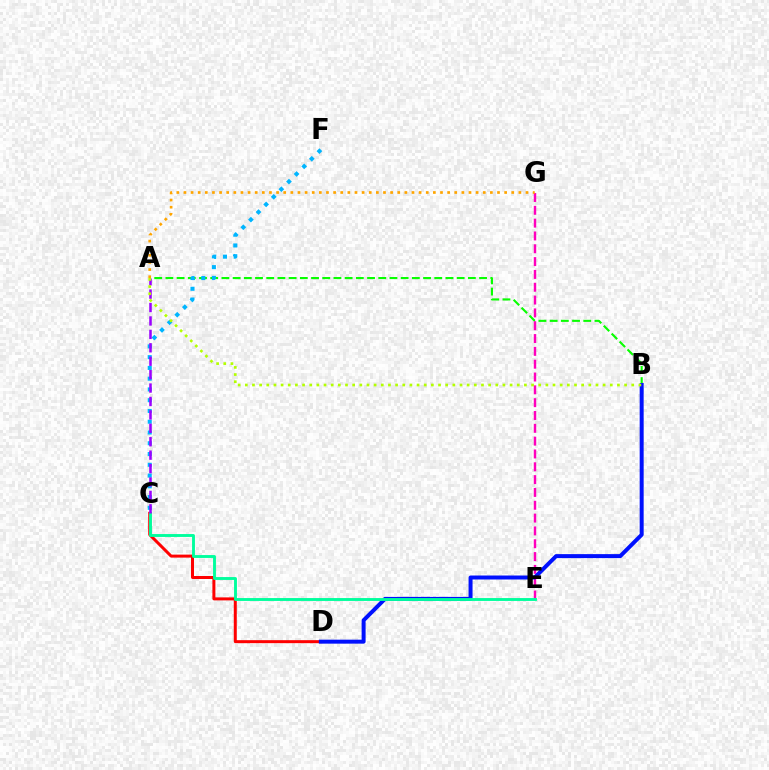{('A', 'B'): [{'color': '#08ff00', 'line_style': 'dashed', 'thickness': 1.52}, {'color': '#b3ff00', 'line_style': 'dotted', 'thickness': 1.94}], ('C', 'D'): [{'color': '#ff0000', 'line_style': 'solid', 'thickness': 2.16}], ('E', 'G'): [{'color': '#ff00bd', 'line_style': 'dashed', 'thickness': 1.74}], ('B', 'D'): [{'color': '#0010ff', 'line_style': 'solid', 'thickness': 2.87}], ('C', 'E'): [{'color': '#00ff9d', 'line_style': 'solid', 'thickness': 2.08}], ('C', 'F'): [{'color': '#00b5ff', 'line_style': 'dotted', 'thickness': 2.92}], ('A', 'C'): [{'color': '#9b00ff', 'line_style': 'dashed', 'thickness': 1.82}], ('A', 'G'): [{'color': '#ffa500', 'line_style': 'dotted', 'thickness': 1.94}]}